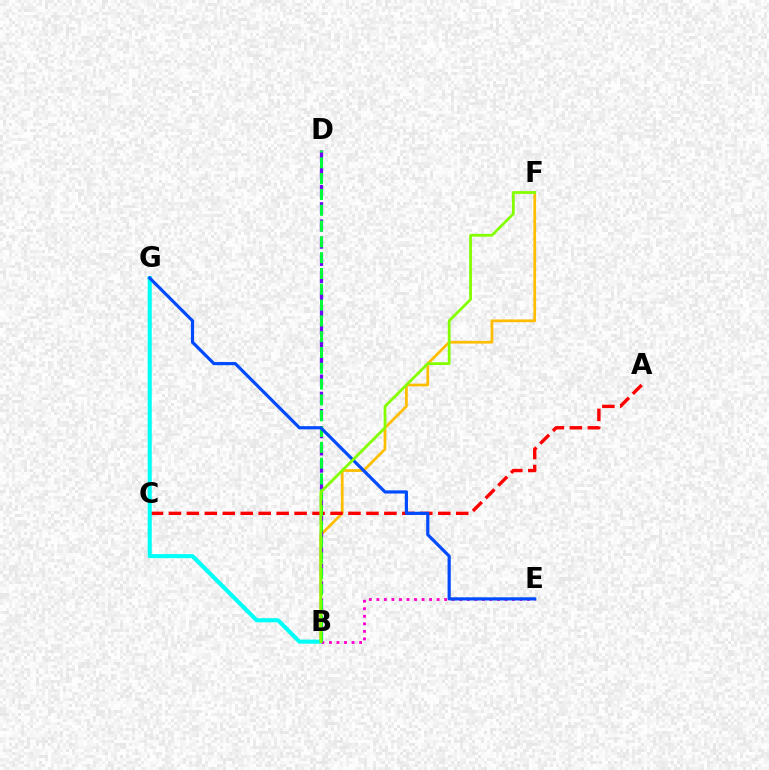{('B', 'F'): [{'color': '#ffbd00', 'line_style': 'solid', 'thickness': 1.96}, {'color': '#84ff00', 'line_style': 'solid', 'thickness': 2.0}], ('B', 'D'): [{'color': '#7200ff', 'line_style': 'dashed', 'thickness': 2.34}, {'color': '#00ff39', 'line_style': 'dashed', 'thickness': 2.15}], ('A', 'C'): [{'color': '#ff0000', 'line_style': 'dashed', 'thickness': 2.44}], ('B', 'G'): [{'color': '#00fff6', 'line_style': 'solid', 'thickness': 2.95}], ('B', 'E'): [{'color': '#ff00cf', 'line_style': 'dotted', 'thickness': 2.05}], ('E', 'G'): [{'color': '#004bff', 'line_style': 'solid', 'thickness': 2.29}]}